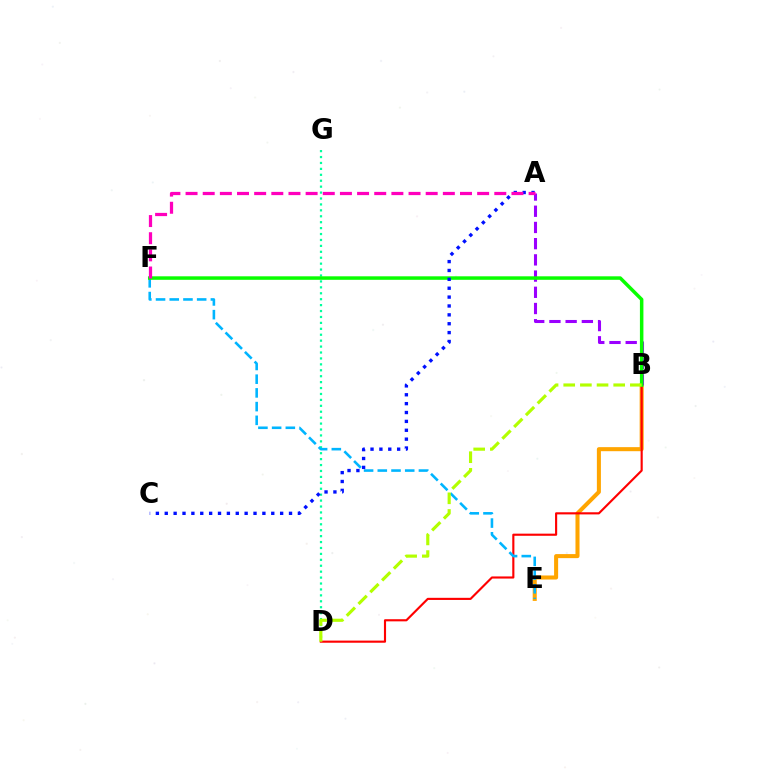{('B', 'E'): [{'color': '#ffa500', 'line_style': 'solid', 'thickness': 2.91}], ('D', 'G'): [{'color': '#00ff9d', 'line_style': 'dotted', 'thickness': 1.61}], ('B', 'D'): [{'color': '#ff0000', 'line_style': 'solid', 'thickness': 1.54}, {'color': '#b3ff00', 'line_style': 'dashed', 'thickness': 2.26}], ('A', 'B'): [{'color': '#9b00ff', 'line_style': 'dashed', 'thickness': 2.2}], ('E', 'F'): [{'color': '#00b5ff', 'line_style': 'dashed', 'thickness': 1.86}], ('B', 'F'): [{'color': '#08ff00', 'line_style': 'solid', 'thickness': 2.52}], ('A', 'C'): [{'color': '#0010ff', 'line_style': 'dotted', 'thickness': 2.41}], ('A', 'F'): [{'color': '#ff00bd', 'line_style': 'dashed', 'thickness': 2.33}]}